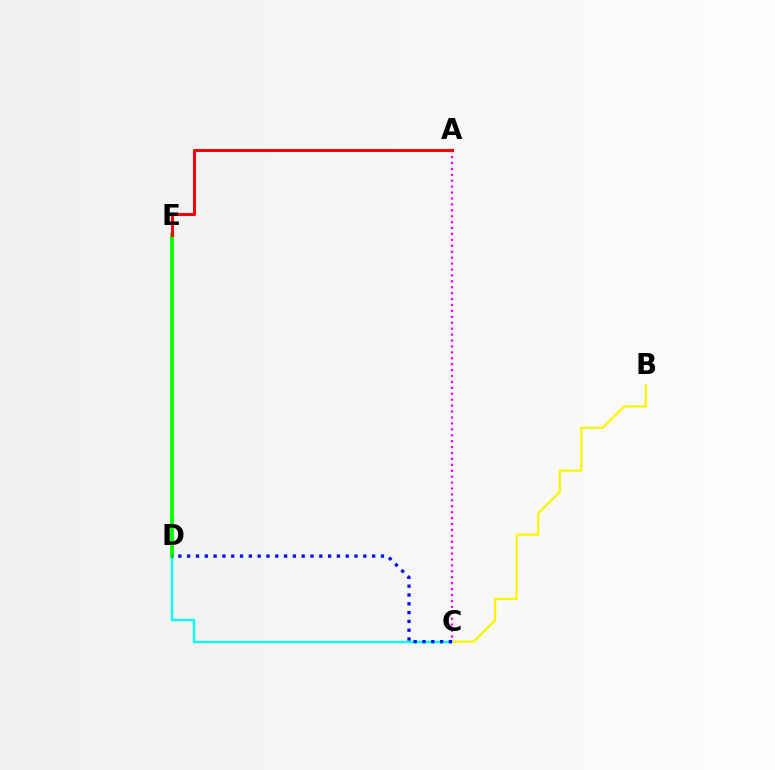{('A', 'C'): [{'color': '#ee00ff', 'line_style': 'dotted', 'thickness': 1.61}], ('C', 'D'): [{'color': '#00fff6', 'line_style': 'solid', 'thickness': 1.72}, {'color': '#0010ff', 'line_style': 'dotted', 'thickness': 2.39}], ('B', 'C'): [{'color': '#fcf500', 'line_style': 'solid', 'thickness': 1.62}], ('D', 'E'): [{'color': '#08ff00', 'line_style': 'solid', 'thickness': 2.75}], ('A', 'E'): [{'color': '#ff0000', 'line_style': 'solid', 'thickness': 2.2}]}